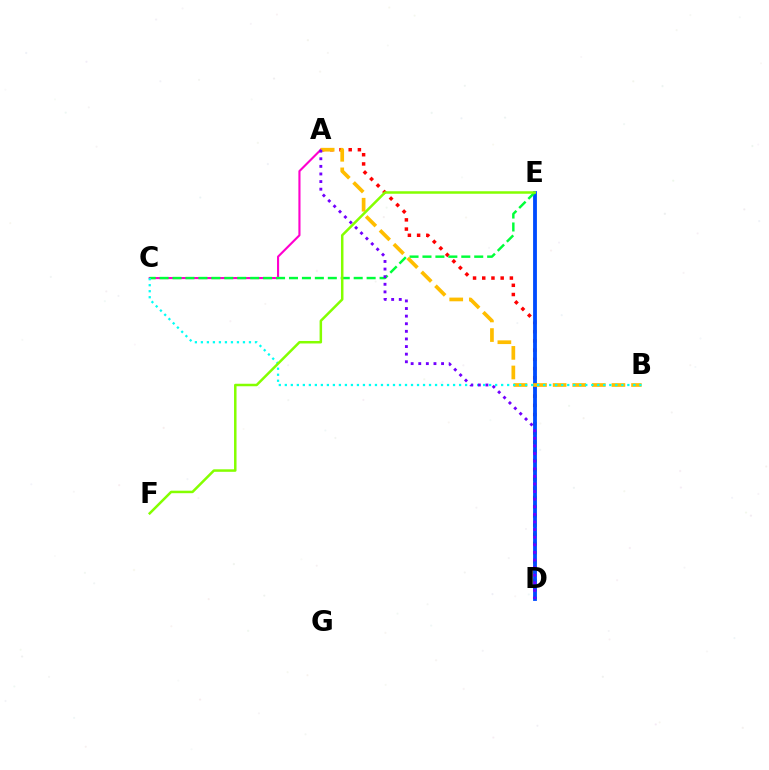{('A', 'C'): [{'color': '#ff00cf', 'line_style': 'solid', 'thickness': 1.53}], ('A', 'D'): [{'color': '#ff0000', 'line_style': 'dotted', 'thickness': 2.5}, {'color': '#7200ff', 'line_style': 'dotted', 'thickness': 2.07}], ('D', 'E'): [{'color': '#004bff', 'line_style': 'solid', 'thickness': 2.75}], ('C', 'E'): [{'color': '#00ff39', 'line_style': 'dashed', 'thickness': 1.76}], ('A', 'B'): [{'color': '#ffbd00', 'line_style': 'dashed', 'thickness': 2.66}], ('B', 'C'): [{'color': '#00fff6', 'line_style': 'dotted', 'thickness': 1.63}], ('E', 'F'): [{'color': '#84ff00', 'line_style': 'solid', 'thickness': 1.8}]}